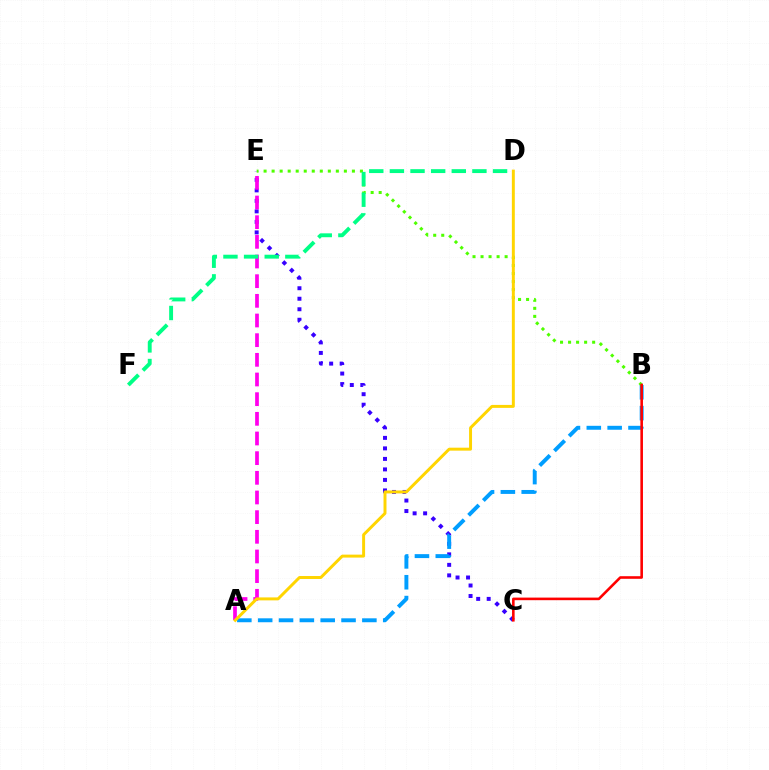{('C', 'E'): [{'color': '#3700ff', 'line_style': 'dotted', 'thickness': 2.85}], ('A', 'B'): [{'color': '#009eff', 'line_style': 'dashed', 'thickness': 2.83}], ('B', 'E'): [{'color': '#4fff00', 'line_style': 'dotted', 'thickness': 2.18}], ('A', 'E'): [{'color': '#ff00ed', 'line_style': 'dashed', 'thickness': 2.67}], ('D', 'F'): [{'color': '#00ff86', 'line_style': 'dashed', 'thickness': 2.8}], ('B', 'C'): [{'color': '#ff0000', 'line_style': 'solid', 'thickness': 1.87}], ('A', 'D'): [{'color': '#ffd500', 'line_style': 'solid', 'thickness': 2.13}]}